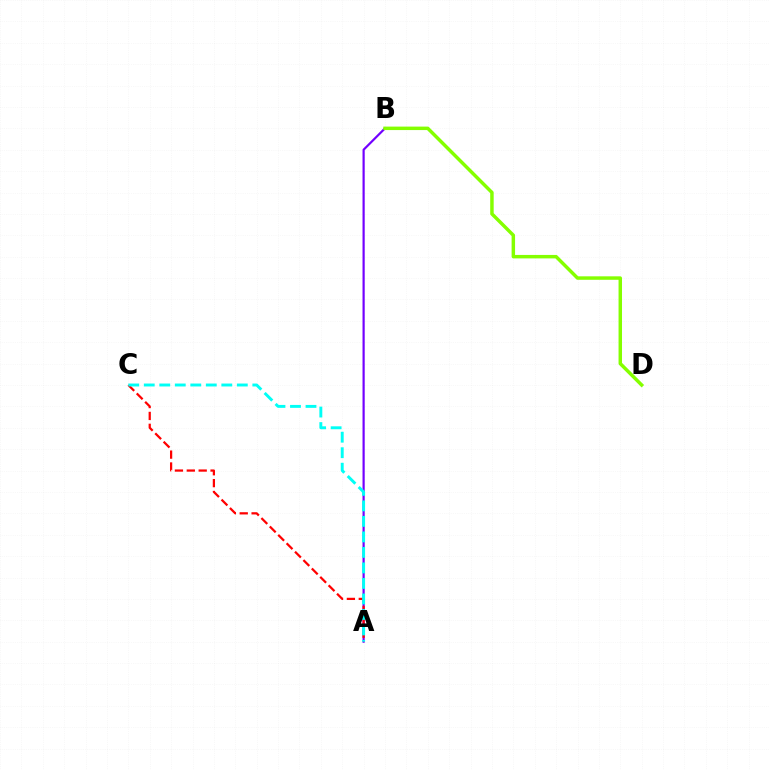{('A', 'B'): [{'color': '#7200ff', 'line_style': 'solid', 'thickness': 1.58}], ('A', 'C'): [{'color': '#ff0000', 'line_style': 'dashed', 'thickness': 1.61}, {'color': '#00fff6', 'line_style': 'dashed', 'thickness': 2.11}], ('B', 'D'): [{'color': '#84ff00', 'line_style': 'solid', 'thickness': 2.49}]}